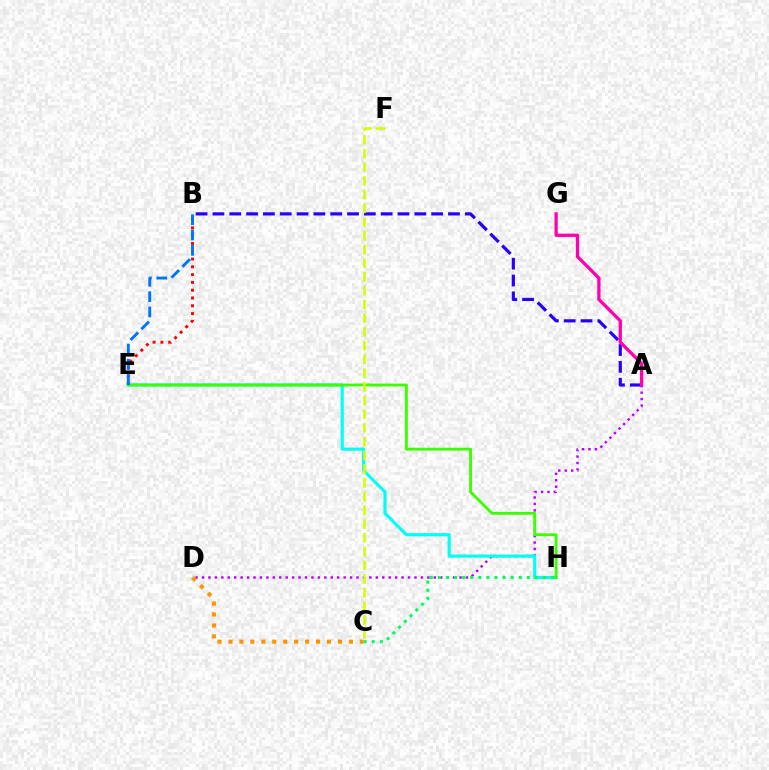{('A', 'D'): [{'color': '#b900ff', 'line_style': 'dotted', 'thickness': 1.75}], ('E', 'H'): [{'color': '#00fff6', 'line_style': 'solid', 'thickness': 2.26}, {'color': '#3dff00', 'line_style': 'solid', 'thickness': 2.05}], ('C', 'D'): [{'color': '#ff9400', 'line_style': 'dotted', 'thickness': 2.97}], ('C', 'H'): [{'color': '#00ff5c', 'line_style': 'dotted', 'thickness': 2.2}], ('A', 'B'): [{'color': '#2500ff', 'line_style': 'dashed', 'thickness': 2.29}], ('C', 'F'): [{'color': '#d1ff00', 'line_style': 'dashed', 'thickness': 1.86}], ('B', 'E'): [{'color': '#ff0000', 'line_style': 'dotted', 'thickness': 2.12}, {'color': '#0074ff', 'line_style': 'dashed', 'thickness': 2.08}], ('A', 'G'): [{'color': '#ff00ac', 'line_style': 'solid', 'thickness': 2.36}]}